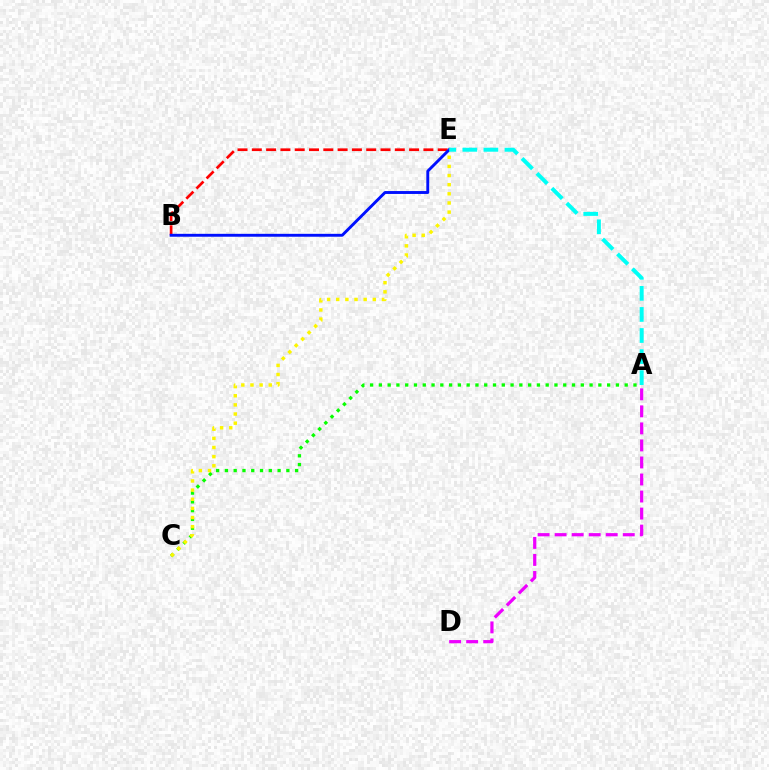{('B', 'E'): [{'color': '#ff0000', 'line_style': 'dashed', 'thickness': 1.94}, {'color': '#0010ff', 'line_style': 'solid', 'thickness': 2.09}], ('A', 'D'): [{'color': '#ee00ff', 'line_style': 'dashed', 'thickness': 2.31}], ('A', 'C'): [{'color': '#08ff00', 'line_style': 'dotted', 'thickness': 2.39}], ('A', 'E'): [{'color': '#00fff6', 'line_style': 'dashed', 'thickness': 2.86}], ('C', 'E'): [{'color': '#fcf500', 'line_style': 'dotted', 'thickness': 2.48}]}